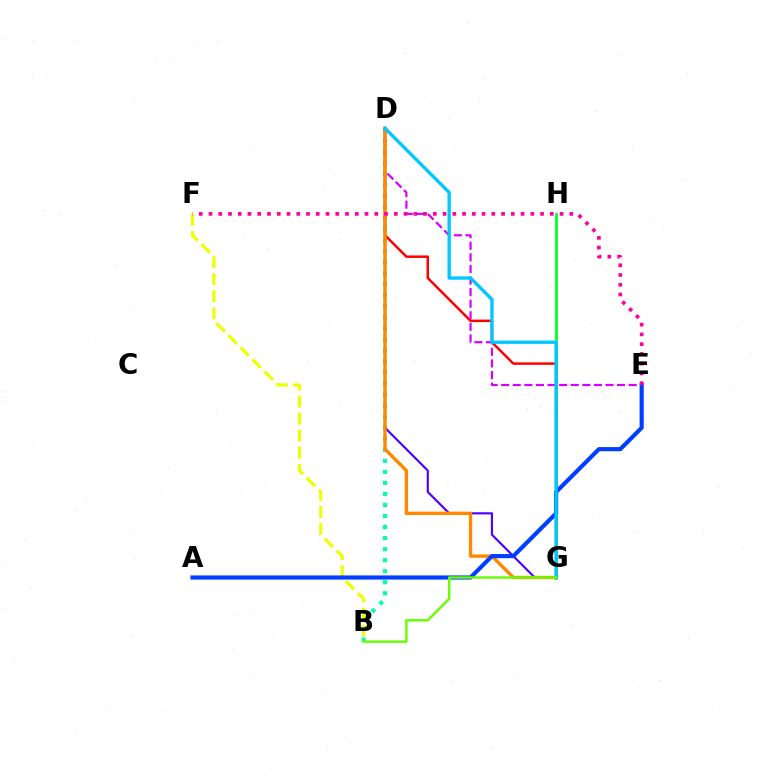{('B', 'D'): [{'color': '#00ffaf', 'line_style': 'dotted', 'thickness': 3.0}], ('G', 'H'): [{'color': '#00ff27', 'line_style': 'solid', 'thickness': 1.98}], ('D', 'G'): [{'color': '#4f00ff', 'line_style': 'solid', 'thickness': 1.55}, {'color': '#ff0000', 'line_style': 'solid', 'thickness': 1.78}, {'color': '#ff8800', 'line_style': 'solid', 'thickness': 2.43}, {'color': '#00c7ff', 'line_style': 'solid', 'thickness': 2.4}], ('B', 'F'): [{'color': '#eeff00', 'line_style': 'dashed', 'thickness': 2.31}], ('D', 'E'): [{'color': '#d600ff', 'line_style': 'dashed', 'thickness': 1.57}], ('A', 'E'): [{'color': '#003fff', 'line_style': 'solid', 'thickness': 2.99}], ('E', 'F'): [{'color': '#ff00a0', 'line_style': 'dotted', 'thickness': 2.65}], ('B', 'G'): [{'color': '#66ff00', 'line_style': 'solid', 'thickness': 1.73}]}